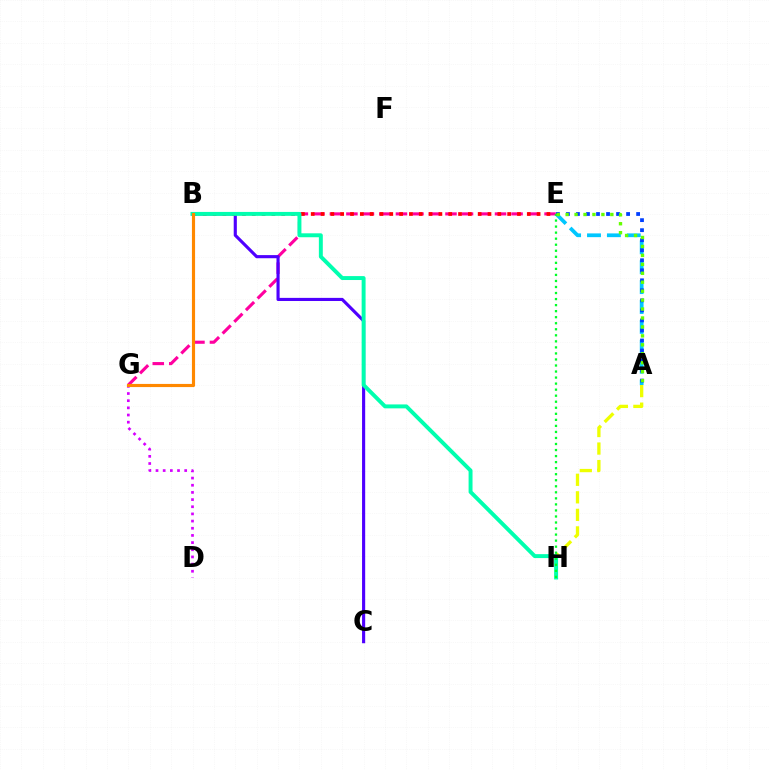{('A', 'E'): [{'color': '#00c7ff', 'line_style': 'dashed', 'thickness': 2.7}, {'color': '#003fff', 'line_style': 'dotted', 'thickness': 2.72}, {'color': '#66ff00', 'line_style': 'dotted', 'thickness': 2.43}], ('E', 'G'): [{'color': '#ff00a0', 'line_style': 'dashed', 'thickness': 2.24}], ('A', 'H'): [{'color': '#eeff00', 'line_style': 'dashed', 'thickness': 2.38}], ('B', 'C'): [{'color': '#4f00ff', 'line_style': 'solid', 'thickness': 2.25}], ('D', 'G'): [{'color': '#d600ff', 'line_style': 'dotted', 'thickness': 1.95}], ('B', 'E'): [{'color': '#ff0000', 'line_style': 'dotted', 'thickness': 2.67}], ('B', 'H'): [{'color': '#00ffaf', 'line_style': 'solid', 'thickness': 2.83}], ('E', 'H'): [{'color': '#00ff27', 'line_style': 'dotted', 'thickness': 1.64}], ('B', 'G'): [{'color': '#ff8800', 'line_style': 'solid', 'thickness': 2.26}]}